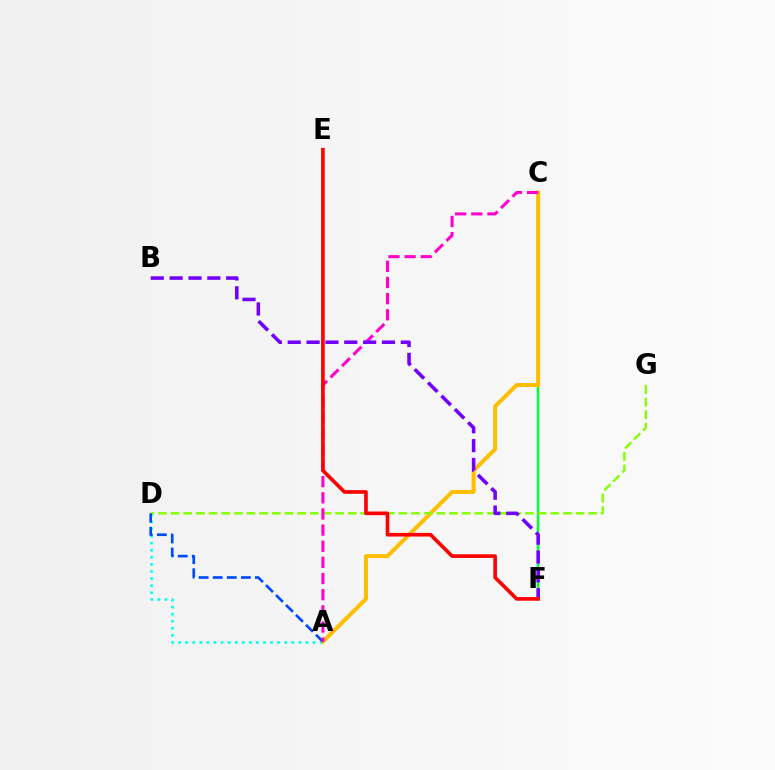{('A', 'D'): [{'color': '#00fff6', 'line_style': 'dotted', 'thickness': 1.92}, {'color': '#004bff', 'line_style': 'dashed', 'thickness': 1.91}], ('C', 'F'): [{'color': '#00ff39', 'line_style': 'solid', 'thickness': 1.78}], ('A', 'C'): [{'color': '#ffbd00', 'line_style': 'solid', 'thickness': 2.88}, {'color': '#ff00cf', 'line_style': 'dashed', 'thickness': 2.19}], ('D', 'G'): [{'color': '#84ff00', 'line_style': 'dashed', 'thickness': 1.72}], ('B', 'F'): [{'color': '#7200ff', 'line_style': 'dashed', 'thickness': 2.56}], ('E', 'F'): [{'color': '#ff0000', 'line_style': 'solid', 'thickness': 2.62}]}